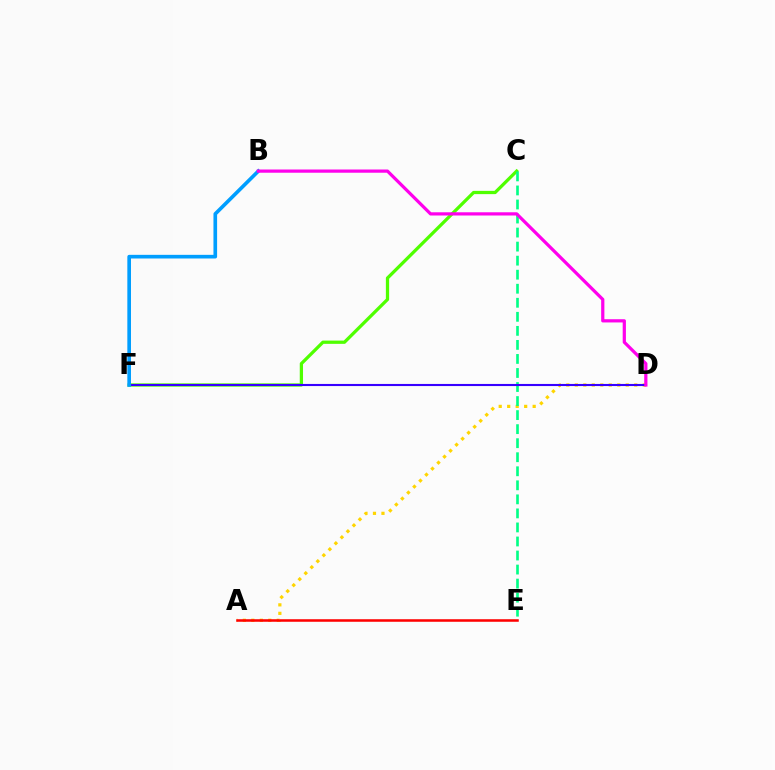{('A', 'D'): [{'color': '#ffd500', 'line_style': 'dotted', 'thickness': 2.31}], ('C', 'F'): [{'color': '#4fff00', 'line_style': 'solid', 'thickness': 2.35}], ('C', 'E'): [{'color': '#00ff86', 'line_style': 'dashed', 'thickness': 1.91}], ('A', 'E'): [{'color': '#ff0000', 'line_style': 'solid', 'thickness': 1.83}], ('D', 'F'): [{'color': '#3700ff', 'line_style': 'solid', 'thickness': 1.52}], ('B', 'F'): [{'color': '#009eff', 'line_style': 'solid', 'thickness': 2.63}], ('B', 'D'): [{'color': '#ff00ed', 'line_style': 'solid', 'thickness': 2.32}]}